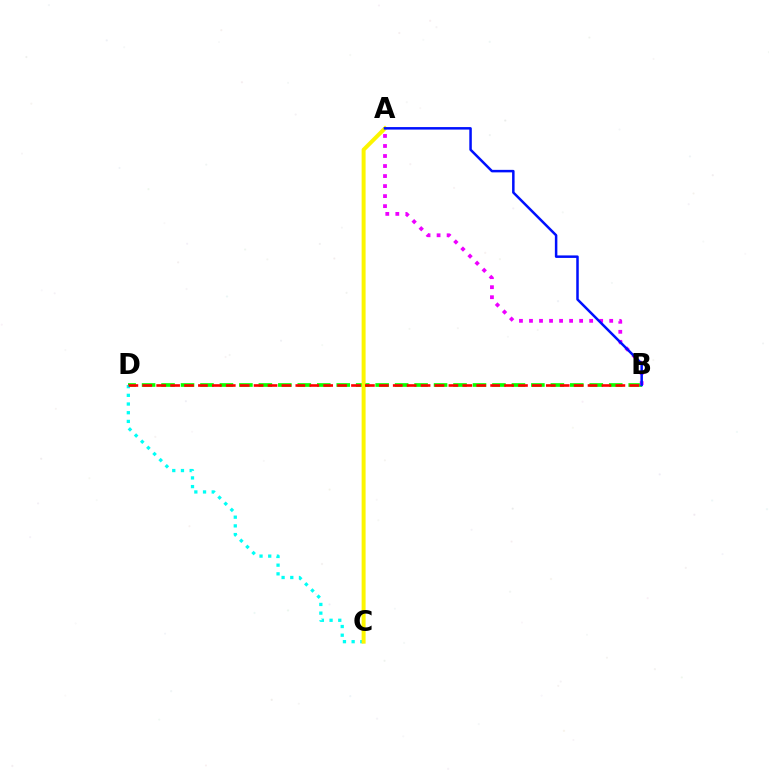{('B', 'D'): [{'color': '#08ff00', 'line_style': 'dashed', 'thickness': 2.64}, {'color': '#ff0000', 'line_style': 'dashed', 'thickness': 1.89}], ('C', 'D'): [{'color': '#00fff6', 'line_style': 'dotted', 'thickness': 2.36}], ('A', 'B'): [{'color': '#ee00ff', 'line_style': 'dotted', 'thickness': 2.72}, {'color': '#0010ff', 'line_style': 'solid', 'thickness': 1.8}], ('A', 'C'): [{'color': '#fcf500', 'line_style': 'solid', 'thickness': 2.86}]}